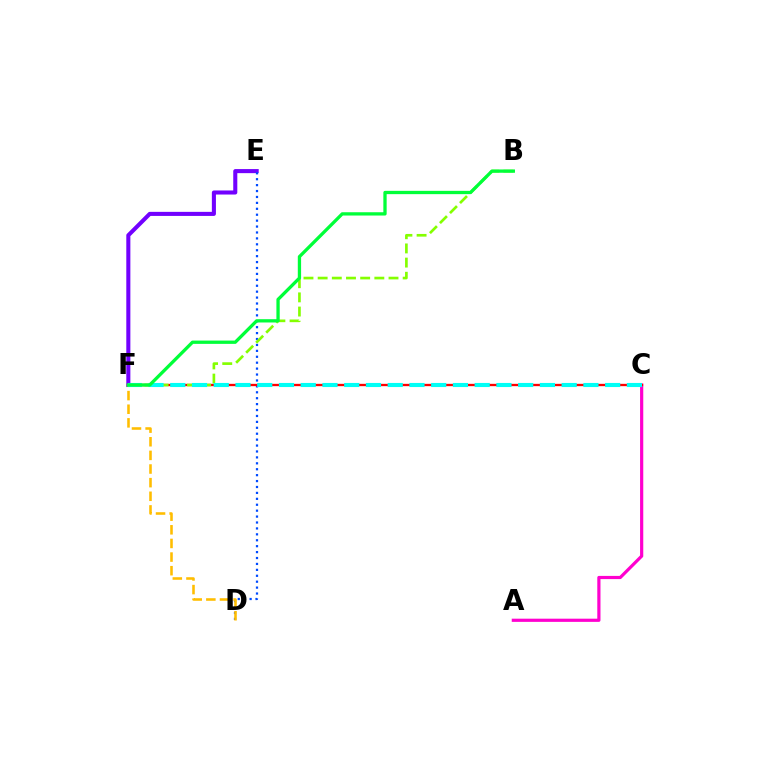{('E', 'F'): [{'color': '#7200ff', 'line_style': 'solid', 'thickness': 2.93}], ('A', 'C'): [{'color': '#ff00cf', 'line_style': 'solid', 'thickness': 2.3}], ('D', 'E'): [{'color': '#004bff', 'line_style': 'dotted', 'thickness': 1.61}], ('C', 'F'): [{'color': '#ff0000', 'line_style': 'solid', 'thickness': 1.67}, {'color': '#00fff6', 'line_style': 'dashed', 'thickness': 2.95}], ('B', 'F'): [{'color': '#84ff00', 'line_style': 'dashed', 'thickness': 1.93}, {'color': '#00ff39', 'line_style': 'solid', 'thickness': 2.37}], ('D', 'F'): [{'color': '#ffbd00', 'line_style': 'dashed', 'thickness': 1.85}]}